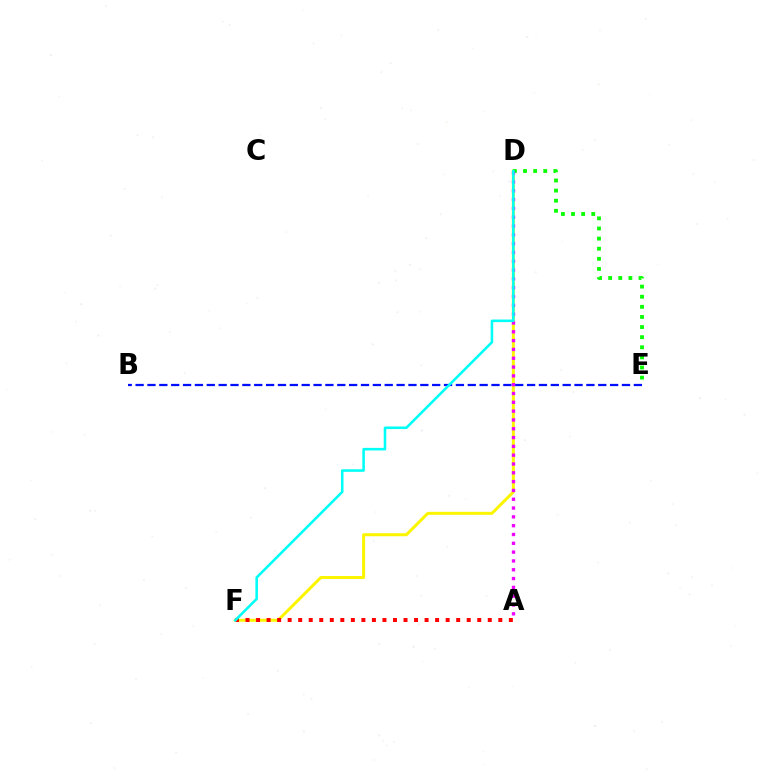{('D', 'F'): [{'color': '#fcf500', 'line_style': 'solid', 'thickness': 2.17}, {'color': '#00fff6', 'line_style': 'solid', 'thickness': 1.85}], ('A', 'F'): [{'color': '#ff0000', 'line_style': 'dotted', 'thickness': 2.86}], ('D', 'E'): [{'color': '#08ff00', 'line_style': 'dotted', 'thickness': 2.75}], ('B', 'E'): [{'color': '#0010ff', 'line_style': 'dashed', 'thickness': 1.61}], ('A', 'D'): [{'color': '#ee00ff', 'line_style': 'dotted', 'thickness': 2.39}]}